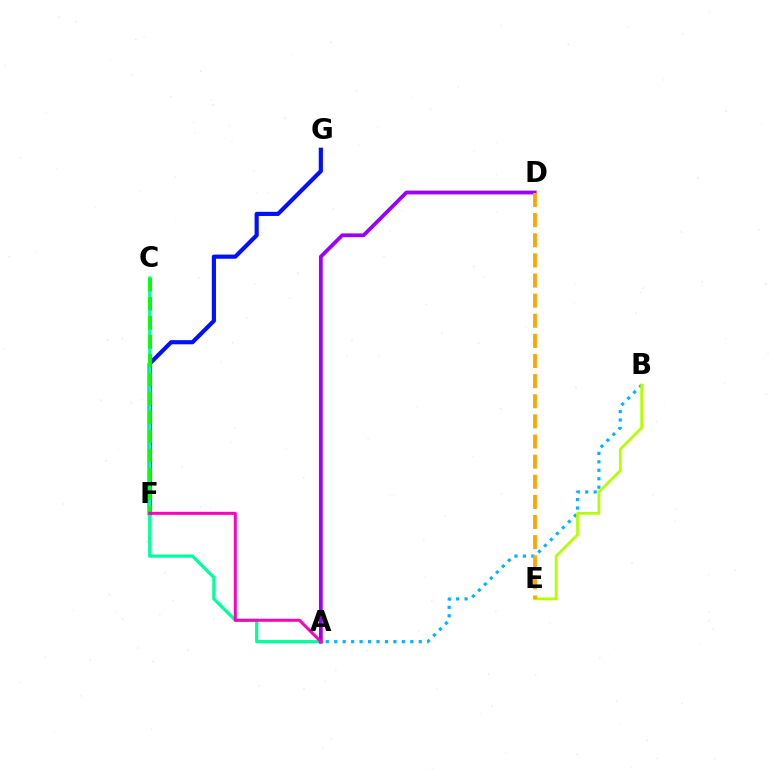{('C', 'F'): [{'color': '#ff0000', 'line_style': 'dashed', 'thickness': 2.6}, {'color': '#08ff00', 'line_style': 'dashed', 'thickness': 2.58}], ('F', 'G'): [{'color': '#0010ff', 'line_style': 'solid', 'thickness': 2.99}], ('A', 'C'): [{'color': '#00ff9d', 'line_style': 'solid', 'thickness': 2.32}], ('A', 'D'): [{'color': '#9b00ff', 'line_style': 'solid', 'thickness': 2.72}], ('A', 'F'): [{'color': '#ff00bd', 'line_style': 'solid', 'thickness': 2.17}], ('A', 'B'): [{'color': '#00b5ff', 'line_style': 'dotted', 'thickness': 2.3}], ('B', 'E'): [{'color': '#b3ff00', 'line_style': 'solid', 'thickness': 1.97}], ('D', 'E'): [{'color': '#ffa500', 'line_style': 'dashed', 'thickness': 2.73}]}